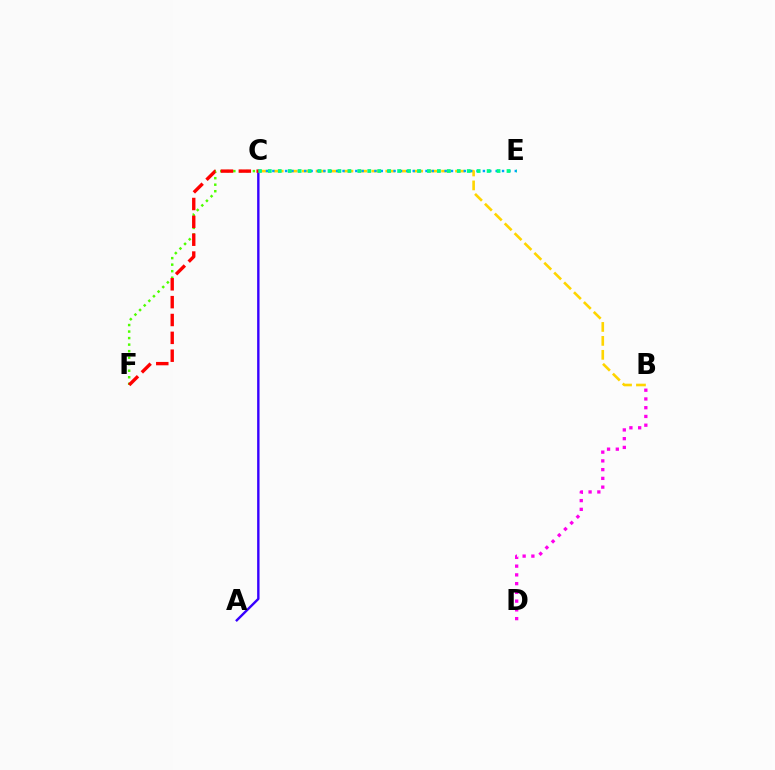{('A', 'C'): [{'color': '#3700ff', 'line_style': 'solid', 'thickness': 1.72}], ('C', 'F'): [{'color': '#4fff00', 'line_style': 'dotted', 'thickness': 1.77}, {'color': '#ff0000', 'line_style': 'dashed', 'thickness': 2.43}], ('B', 'D'): [{'color': '#ff00ed', 'line_style': 'dotted', 'thickness': 2.38}], ('B', 'C'): [{'color': '#ffd500', 'line_style': 'dashed', 'thickness': 1.89}], ('C', 'E'): [{'color': '#009eff', 'line_style': 'dotted', 'thickness': 1.73}, {'color': '#00ff86', 'line_style': 'dotted', 'thickness': 2.7}]}